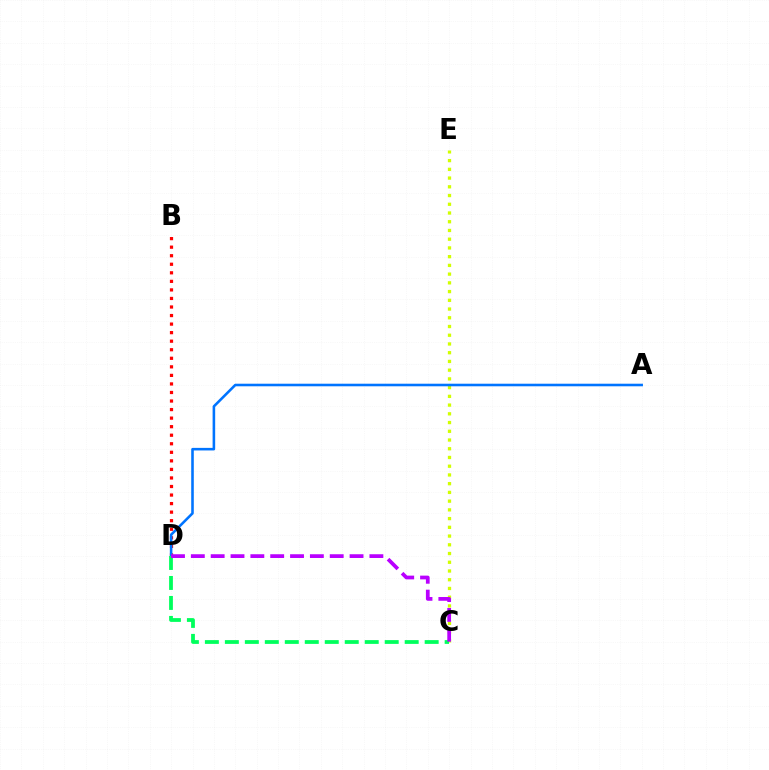{('B', 'D'): [{'color': '#ff0000', 'line_style': 'dotted', 'thickness': 2.32}], ('C', 'E'): [{'color': '#d1ff00', 'line_style': 'dotted', 'thickness': 2.37}], ('A', 'D'): [{'color': '#0074ff', 'line_style': 'solid', 'thickness': 1.85}], ('C', 'D'): [{'color': '#00ff5c', 'line_style': 'dashed', 'thickness': 2.71}, {'color': '#b900ff', 'line_style': 'dashed', 'thickness': 2.7}]}